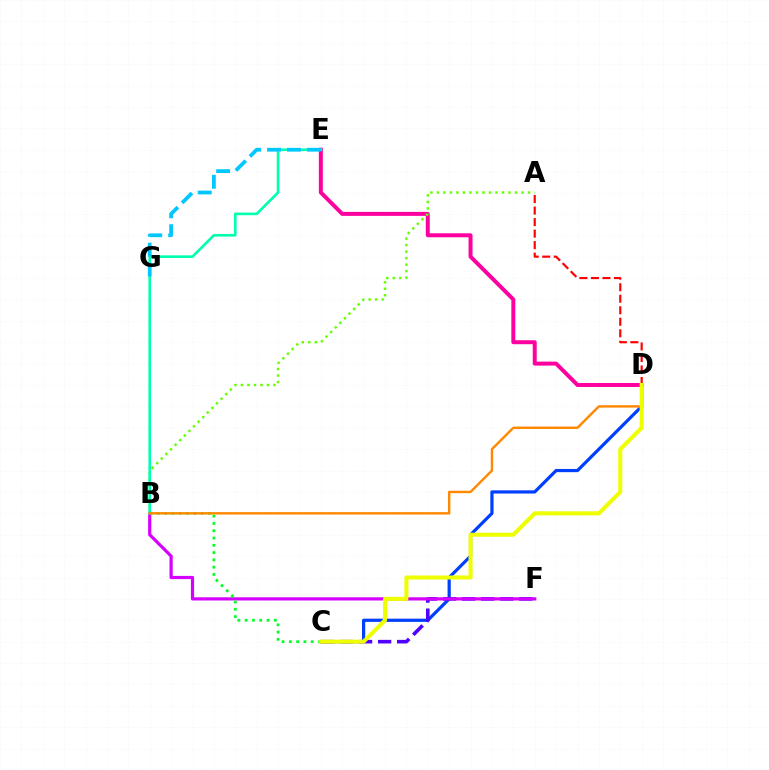{('C', 'D'): [{'color': '#003fff', 'line_style': 'solid', 'thickness': 2.31}, {'color': '#eeff00', 'line_style': 'solid', 'thickness': 2.91}], ('C', 'F'): [{'color': '#4f00ff', 'line_style': 'dashed', 'thickness': 2.59}], ('B', 'F'): [{'color': '#d600ff', 'line_style': 'solid', 'thickness': 2.3}], ('D', 'E'): [{'color': '#ff00a0', 'line_style': 'solid', 'thickness': 2.86}], ('A', 'B'): [{'color': '#66ff00', 'line_style': 'dotted', 'thickness': 1.77}], ('B', 'E'): [{'color': '#00ffaf', 'line_style': 'solid', 'thickness': 1.9}], ('B', 'C'): [{'color': '#00ff27', 'line_style': 'dotted', 'thickness': 1.98}], ('A', 'D'): [{'color': '#ff0000', 'line_style': 'dashed', 'thickness': 1.56}], ('E', 'G'): [{'color': '#00c7ff', 'line_style': 'dashed', 'thickness': 2.71}], ('B', 'D'): [{'color': '#ff8800', 'line_style': 'solid', 'thickness': 1.74}]}